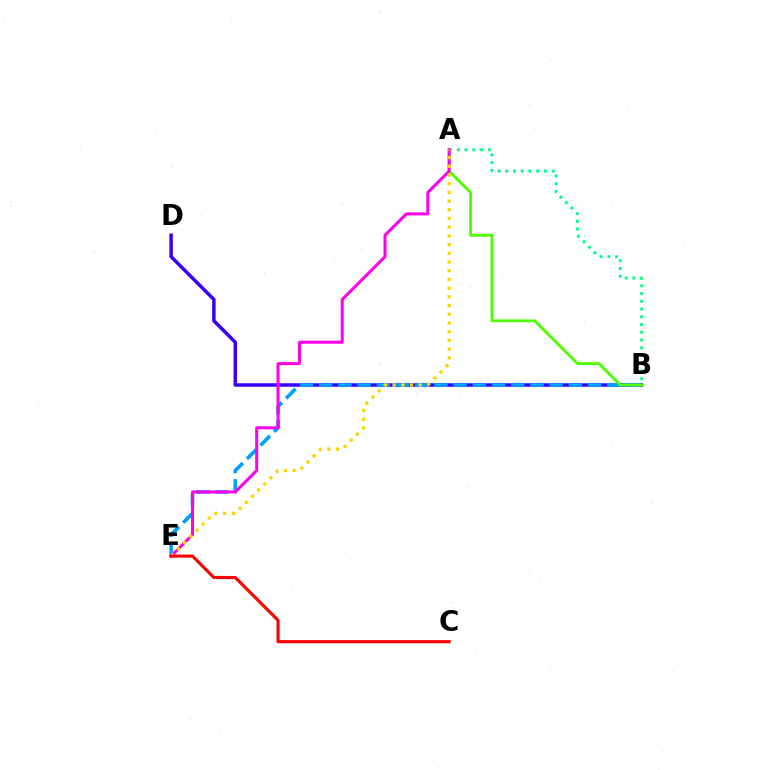{('B', 'D'): [{'color': '#3700ff', 'line_style': 'solid', 'thickness': 2.52}], ('B', 'E'): [{'color': '#009eff', 'line_style': 'dashed', 'thickness': 2.61}], ('A', 'B'): [{'color': '#00ff86', 'line_style': 'dotted', 'thickness': 2.1}, {'color': '#4fff00', 'line_style': 'solid', 'thickness': 2.06}], ('A', 'E'): [{'color': '#ff00ed', 'line_style': 'solid', 'thickness': 2.17}, {'color': '#ffd500', 'line_style': 'dotted', 'thickness': 2.37}], ('C', 'E'): [{'color': '#ff0000', 'line_style': 'solid', 'thickness': 2.23}]}